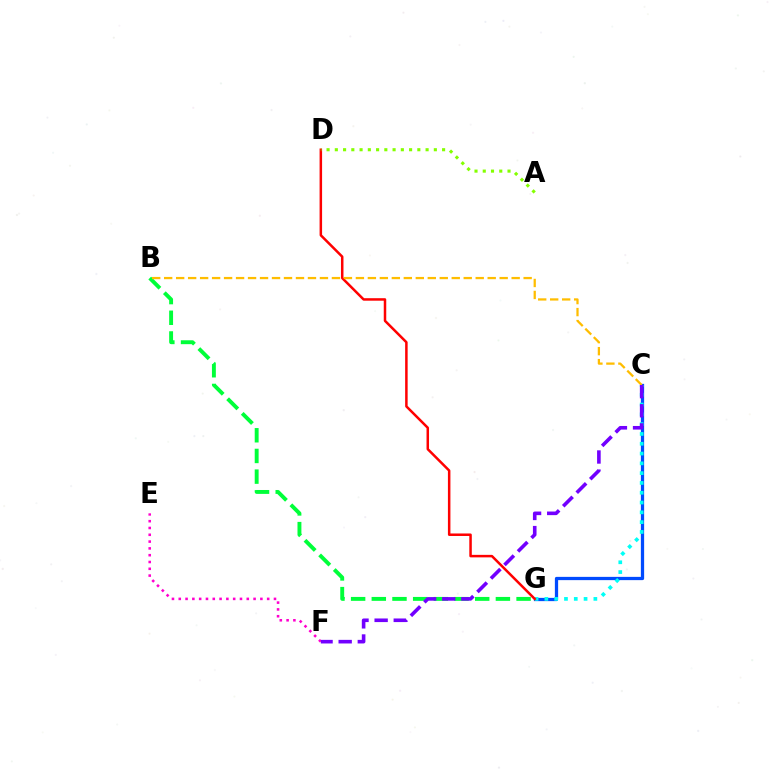{('B', 'G'): [{'color': '#00ff39', 'line_style': 'dashed', 'thickness': 2.81}], ('C', 'G'): [{'color': '#004bff', 'line_style': 'solid', 'thickness': 2.35}, {'color': '#00fff6', 'line_style': 'dotted', 'thickness': 2.66}], ('E', 'F'): [{'color': '#ff00cf', 'line_style': 'dotted', 'thickness': 1.85}], ('D', 'G'): [{'color': '#ff0000', 'line_style': 'solid', 'thickness': 1.8}], ('A', 'D'): [{'color': '#84ff00', 'line_style': 'dotted', 'thickness': 2.24}], ('B', 'C'): [{'color': '#ffbd00', 'line_style': 'dashed', 'thickness': 1.63}], ('C', 'F'): [{'color': '#7200ff', 'line_style': 'dashed', 'thickness': 2.6}]}